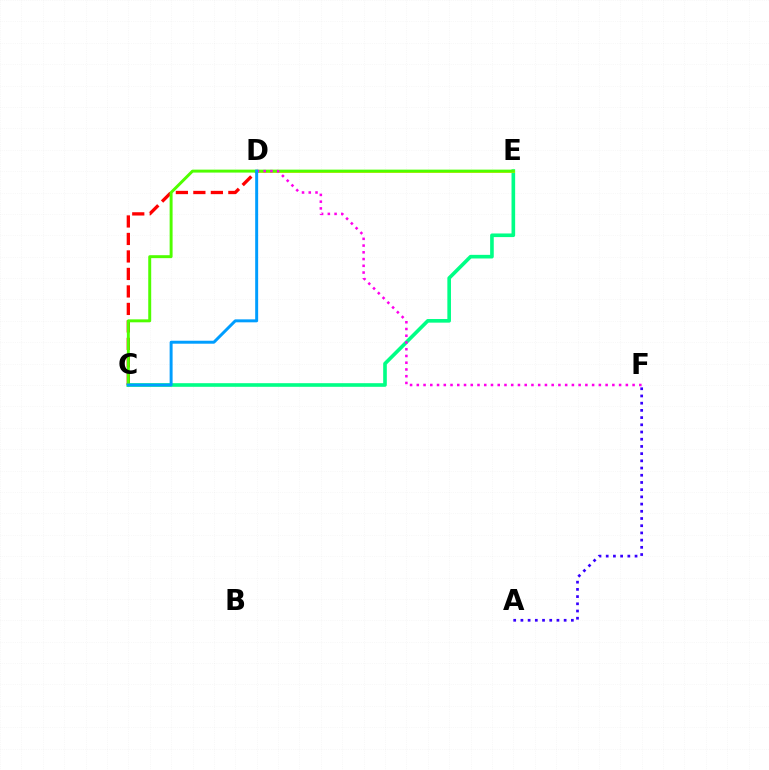{('A', 'F'): [{'color': '#3700ff', 'line_style': 'dotted', 'thickness': 1.96}], ('C', 'E'): [{'color': '#00ff86', 'line_style': 'solid', 'thickness': 2.61}, {'color': '#4fff00', 'line_style': 'solid', 'thickness': 2.13}], ('D', 'E'): [{'color': '#ffd500', 'line_style': 'solid', 'thickness': 1.96}], ('C', 'D'): [{'color': '#ff0000', 'line_style': 'dashed', 'thickness': 2.38}, {'color': '#009eff', 'line_style': 'solid', 'thickness': 2.14}], ('D', 'F'): [{'color': '#ff00ed', 'line_style': 'dotted', 'thickness': 1.83}]}